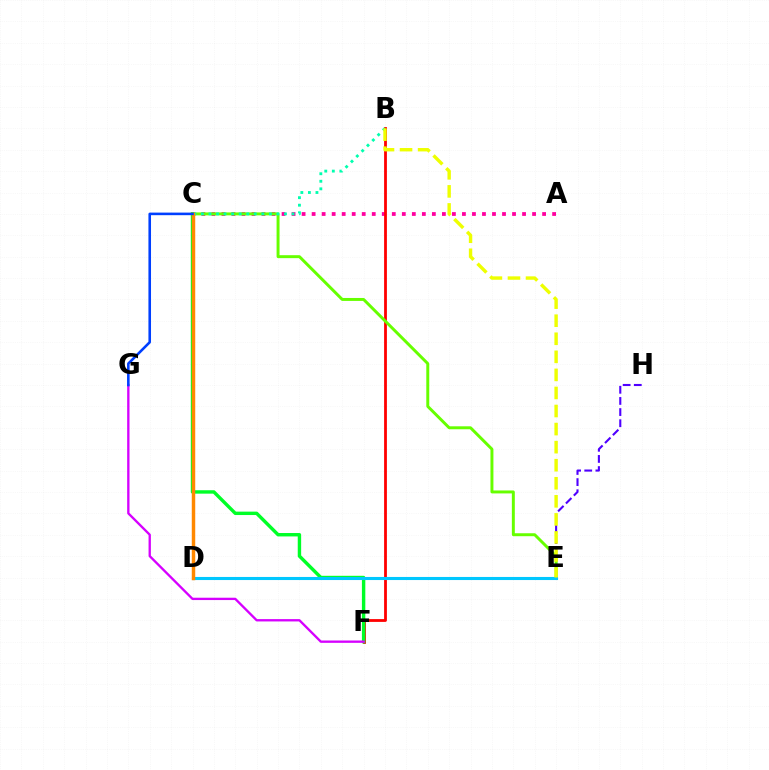{('E', 'H'): [{'color': '#4f00ff', 'line_style': 'dashed', 'thickness': 1.51}], ('A', 'C'): [{'color': '#ff00a0', 'line_style': 'dotted', 'thickness': 2.72}], ('B', 'F'): [{'color': '#ff0000', 'line_style': 'solid', 'thickness': 2.02}], ('C', 'F'): [{'color': '#00ff27', 'line_style': 'solid', 'thickness': 2.45}], ('C', 'E'): [{'color': '#66ff00', 'line_style': 'solid', 'thickness': 2.13}], ('F', 'G'): [{'color': '#d600ff', 'line_style': 'solid', 'thickness': 1.68}], ('D', 'E'): [{'color': '#00c7ff', 'line_style': 'solid', 'thickness': 2.22}], ('B', 'C'): [{'color': '#00ffaf', 'line_style': 'dotted', 'thickness': 2.05}], ('C', 'D'): [{'color': '#ff8800', 'line_style': 'solid', 'thickness': 2.49}], ('C', 'G'): [{'color': '#003fff', 'line_style': 'solid', 'thickness': 1.86}], ('B', 'E'): [{'color': '#eeff00', 'line_style': 'dashed', 'thickness': 2.45}]}